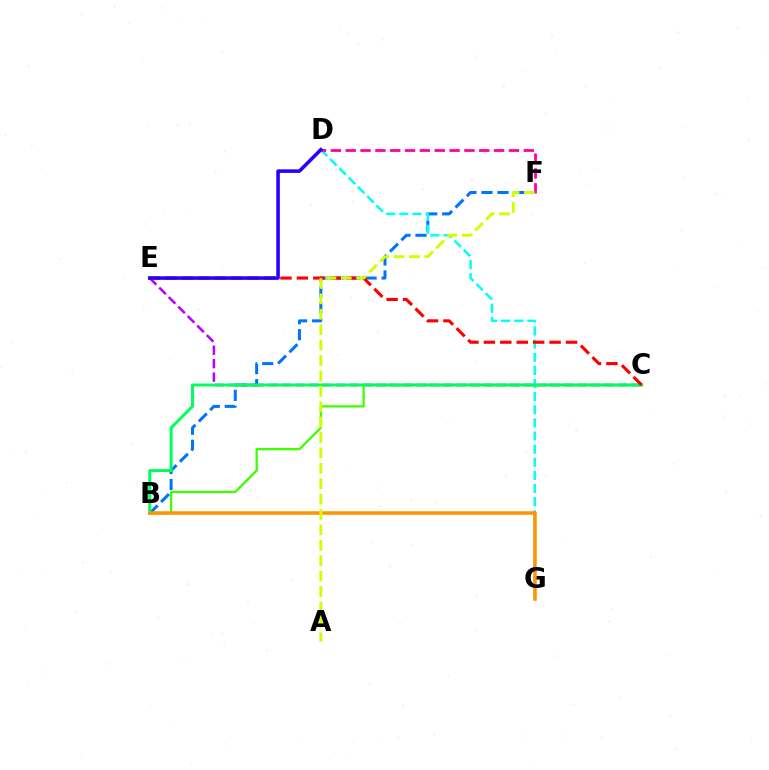{('C', 'E'): [{'color': '#b900ff', 'line_style': 'dashed', 'thickness': 1.83}, {'color': '#ff0000', 'line_style': 'dashed', 'thickness': 2.23}], ('B', 'F'): [{'color': '#0074ff', 'line_style': 'dashed', 'thickness': 2.18}], ('D', 'G'): [{'color': '#00fff6', 'line_style': 'dashed', 'thickness': 1.78}], ('B', 'C'): [{'color': '#3dff00', 'line_style': 'solid', 'thickness': 1.64}, {'color': '#00ff5c', 'line_style': 'solid', 'thickness': 2.14}], ('D', 'F'): [{'color': '#ff00ac', 'line_style': 'dashed', 'thickness': 2.02}], ('B', 'G'): [{'color': '#ff9400', 'line_style': 'solid', 'thickness': 2.53}], ('D', 'E'): [{'color': '#2500ff', 'line_style': 'solid', 'thickness': 2.55}], ('A', 'F'): [{'color': '#d1ff00', 'line_style': 'dashed', 'thickness': 2.09}]}